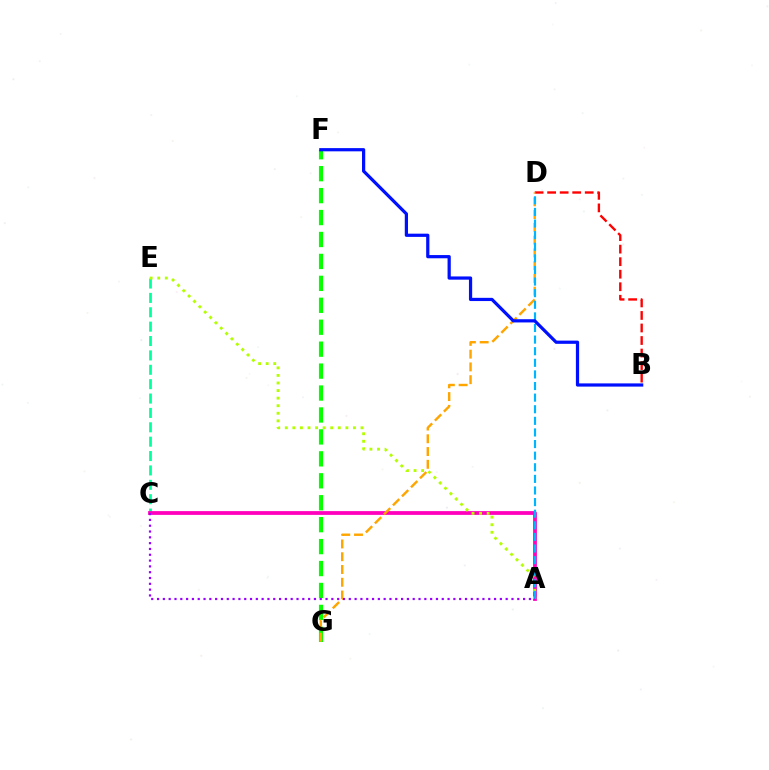{('C', 'E'): [{'color': '#00ff9d', 'line_style': 'dashed', 'thickness': 1.95}], ('A', 'C'): [{'color': '#ff00bd', 'line_style': 'solid', 'thickness': 2.72}, {'color': '#9b00ff', 'line_style': 'dotted', 'thickness': 1.58}], ('B', 'D'): [{'color': '#ff0000', 'line_style': 'dashed', 'thickness': 1.7}], ('A', 'E'): [{'color': '#b3ff00', 'line_style': 'dotted', 'thickness': 2.06}], ('F', 'G'): [{'color': '#08ff00', 'line_style': 'dashed', 'thickness': 2.98}], ('D', 'G'): [{'color': '#ffa500', 'line_style': 'dashed', 'thickness': 1.73}], ('A', 'D'): [{'color': '#00b5ff', 'line_style': 'dashed', 'thickness': 1.58}], ('B', 'F'): [{'color': '#0010ff', 'line_style': 'solid', 'thickness': 2.32}]}